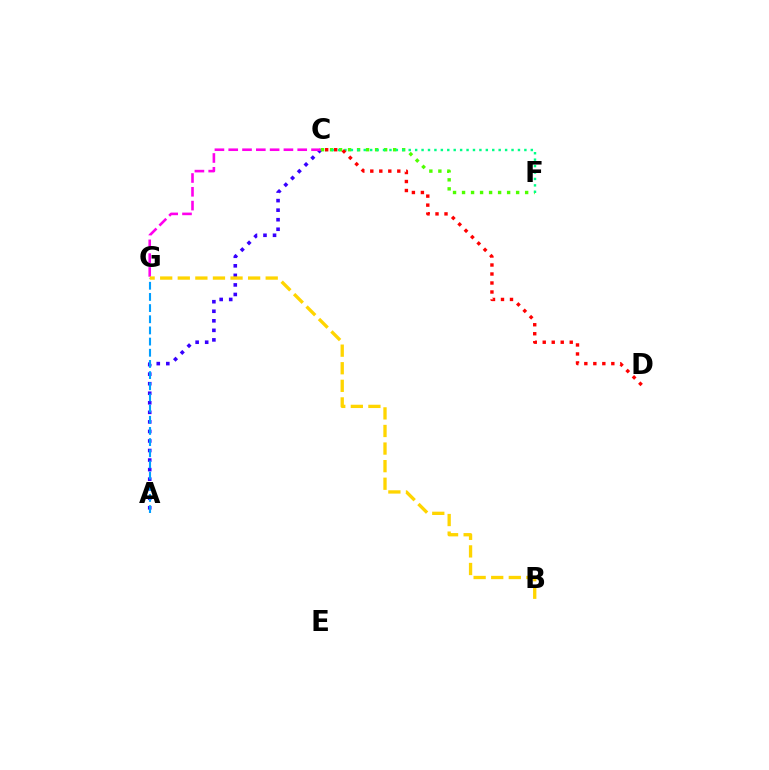{('A', 'C'): [{'color': '#3700ff', 'line_style': 'dotted', 'thickness': 2.59}], ('A', 'G'): [{'color': '#009eff', 'line_style': 'dashed', 'thickness': 1.52}], ('C', 'G'): [{'color': '#ff00ed', 'line_style': 'dashed', 'thickness': 1.87}], ('C', 'F'): [{'color': '#4fff00', 'line_style': 'dotted', 'thickness': 2.45}, {'color': '#00ff86', 'line_style': 'dotted', 'thickness': 1.75}], ('B', 'G'): [{'color': '#ffd500', 'line_style': 'dashed', 'thickness': 2.39}], ('C', 'D'): [{'color': '#ff0000', 'line_style': 'dotted', 'thickness': 2.44}]}